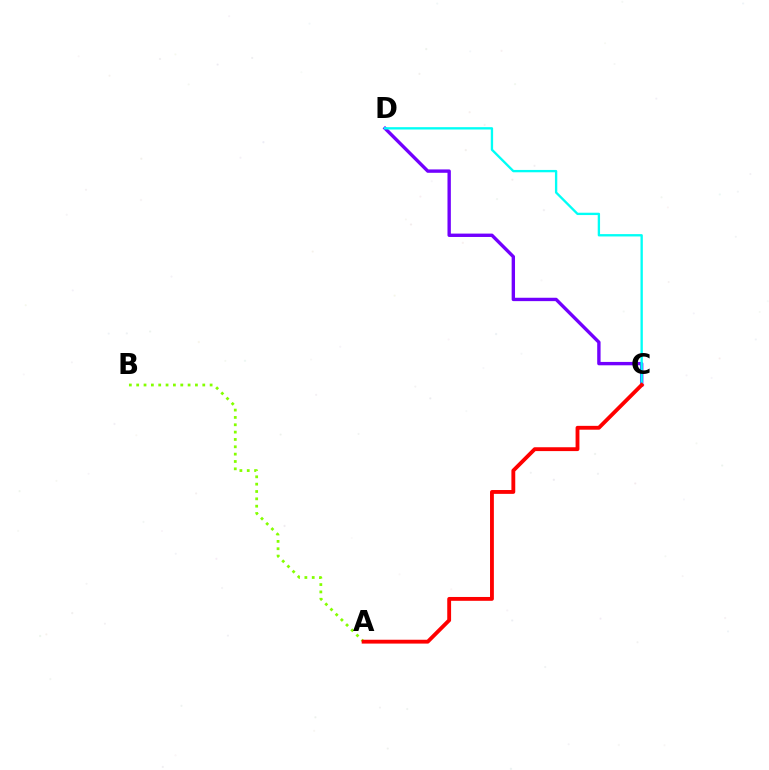{('A', 'B'): [{'color': '#84ff00', 'line_style': 'dotted', 'thickness': 2.0}], ('C', 'D'): [{'color': '#7200ff', 'line_style': 'solid', 'thickness': 2.43}, {'color': '#00fff6', 'line_style': 'solid', 'thickness': 1.69}], ('A', 'C'): [{'color': '#ff0000', 'line_style': 'solid', 'thickness': 2.77}]}